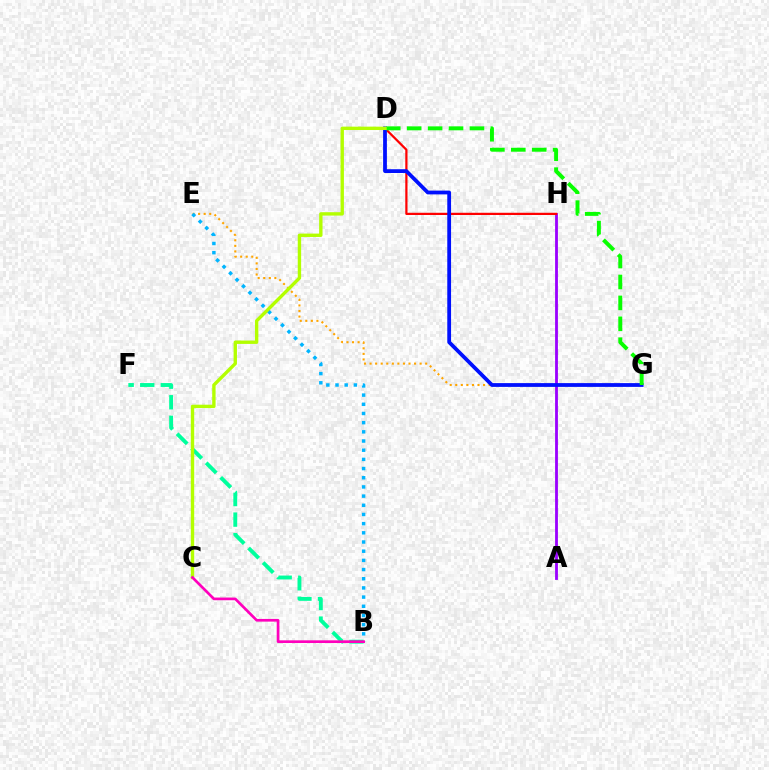{('A', 'H'): [{'color': '#9b00ff', 'line_style': 'solid', 'thickness': 2.03}], ('D', 'H'): [{'color': '#ff0000', 'line_style': 'solid', 'thickness': 1.61}], ('B', 'F'): [{'color': '#00ff9d', 'line_style': 'dashed', 'thickness': 2.79}], ('E', 'G'): [{'color': '#ffa500', 'line_style': 'dotted', 'thickness': 1.51}], ('D', 'G'): [{'color': '#0010ff', 'line_style': 'solid', 'thickness': 2.72}, {'color': '#08ff00', 'line_style': 'dashed', 'thickness': 2.84}], ('B', 'E'): [{'color': '#00b5ff', 'line_style': 'dotted', 'thickness': 2.49}], ('C', 'D'): [{'color': '#b3ff00', 'line_style': 'solid', 'thickness': 2.43}], ('B', 'C'): [{'color': '#ff00bd', 'line_style': 'solid', 'thickness': 1.94}]}